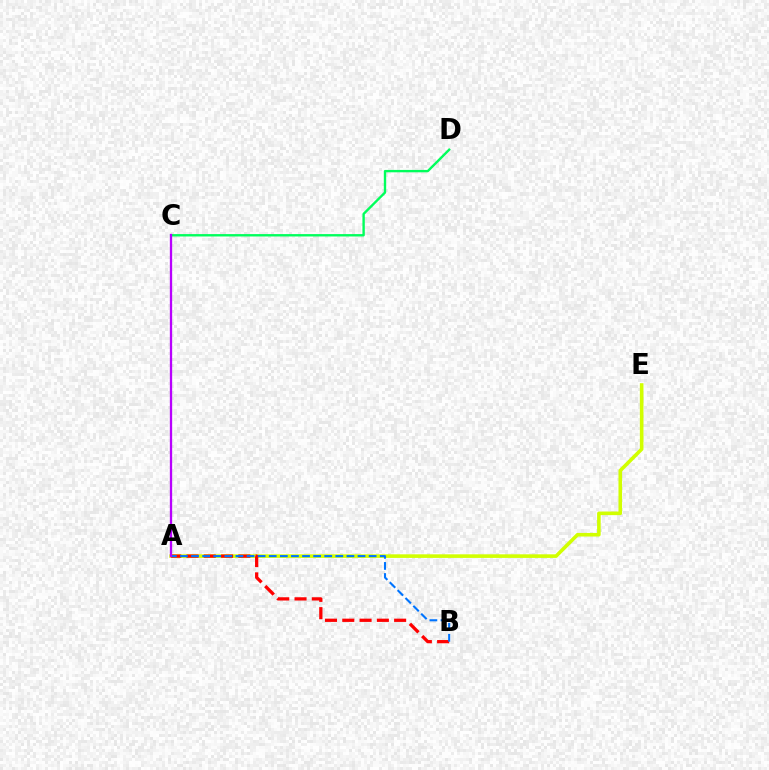{('A', 'E'): [{'color': '#d1ff00', 'line_style': 'solid', 'thickness': 2.59}], ('C', 'D'): [{'color': '#00ff5c', 'line_style': 'solid', 'thickness': 1.71}], ('A', 'B'): [{'color': '#ff0000', 'line_style': 'dashed', 'thickness': 2.35}, {'color': '#0074ff', 'line_style': 'dashed', 'thickness': 1.51}], ('A', 'C'): [{'color': '#b900ff', 'line_style': 'solid', 'thickness': 1.66}]}